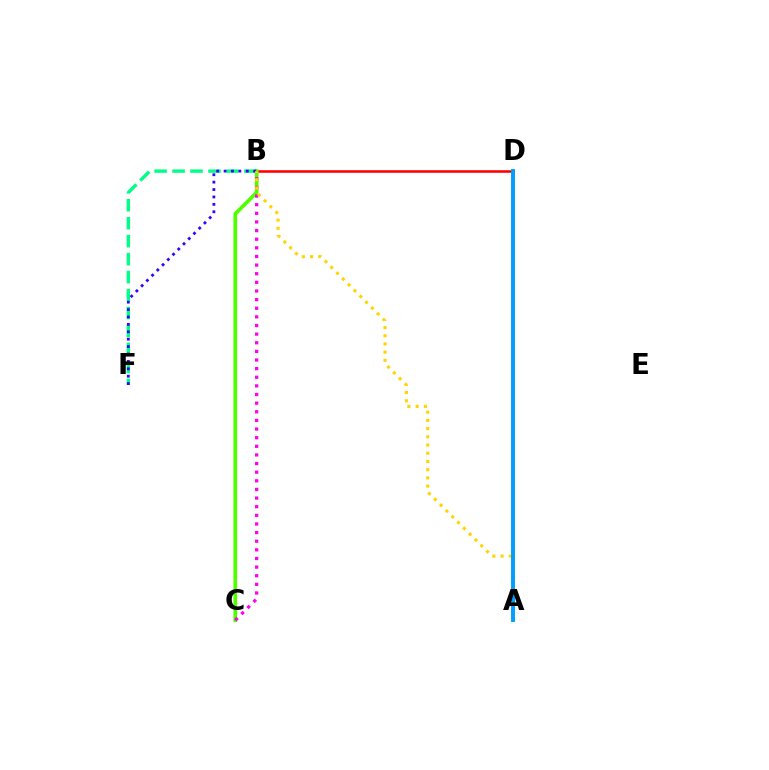{('B', 'D'): [{'color': '#ff0000', 'line_style': 'solid', 'thickness': 1.86}], ('B', 'C'): [{'color': '#4fff00', 'line_style': 'solid', 'thickness': 2.67}, {'color': '#ff00ed', 'line_style': 'dotted', 'thickness': 2.34}], ('B', 'F'): [{'color': '#00ff86', 'line_style': 'dashed', 'thickness': 2.44}, {'color': '#3700ff', 'line_style': 'dotted', 'thickness': 2.01}], ('A', 'B'): [{'color': '#ffd500', 'line_style': 'dotted', 'thickness': 2.23}], ('A', 'D'): [{'color': '#009eff', 'line_style': 'solid', 'thickness': 2.81}]}